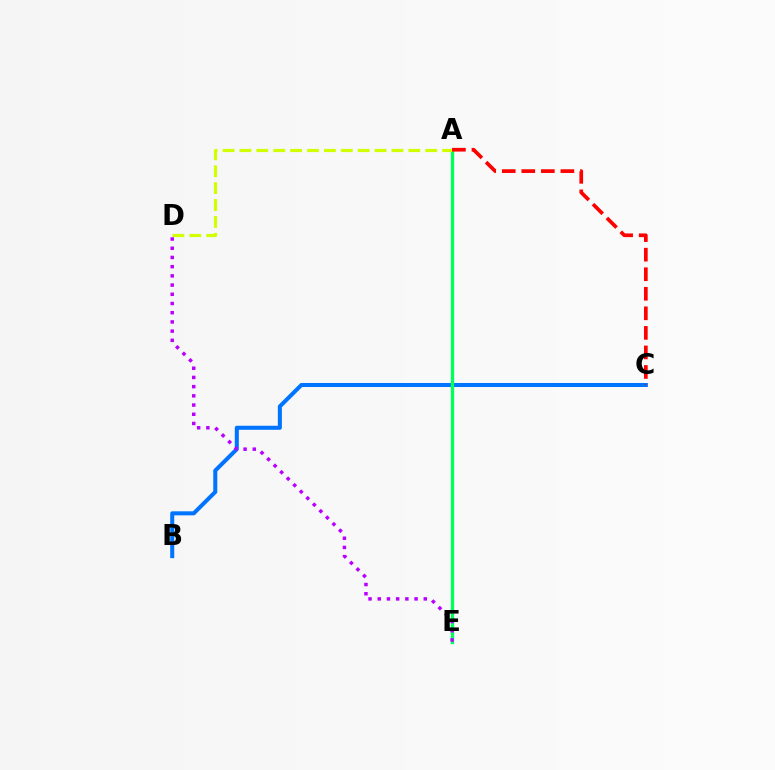{('B', 'C'): [{'color': '#0074ff', 'line_style': 'solid', 'thickness': 2.9}], ('A', 'E'): [{'color': '#00ff5c', 'line_style': 'solid', 'thickness': 2.4}], ('A', 'D'): [{'color': '#d1ff00', 'line_style': 'dashed', 'thickness': 2.29}], ('D', 'E'): [{'color': '#b900ff', 'line_style': 'dotted', 'thickness': 2.5}], ('A', 'C'): [{'color': '#ff0000', 'line_style': 'dashed', 'thickness': 2.66}]}